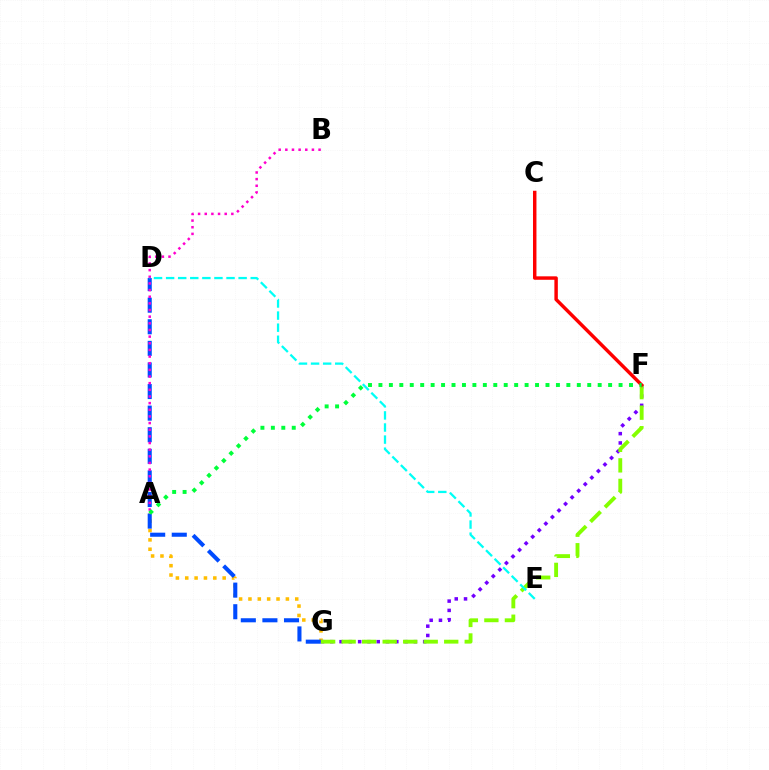{('A', 'G'): [{'color': '#ffbd00', 'line_style': 'dotted', 'thickness': 2.54}], ('D', 'G'): [{'color': '#004bff', 'line_style': 'dashed', 'thickness': 2.93}], ('F', 'G'): [{'color': '#7200ff', 'line_style': 'dotted', 'thickness': 2.52}, {'color': '#84ff00', 'line_style': 'dashed', 'thickness': 2.79}], ('A', 'B'): [{'color': '#ff00cf', 'line_style': 'dotted', 'thickness': 1.81}], ('C', 'F'): [{'color': '#ff0000', 'line_style': 'solid', 'thickness': 2.49}], ('D', 'E'): [{'color': '#00fff6', 'line_style': 'dashed', 'thickness': 1.64}], ('A', 'F'): [{'color': '#00ff39', 'line_style': 'dotted', 'thickness': 2.84}]}